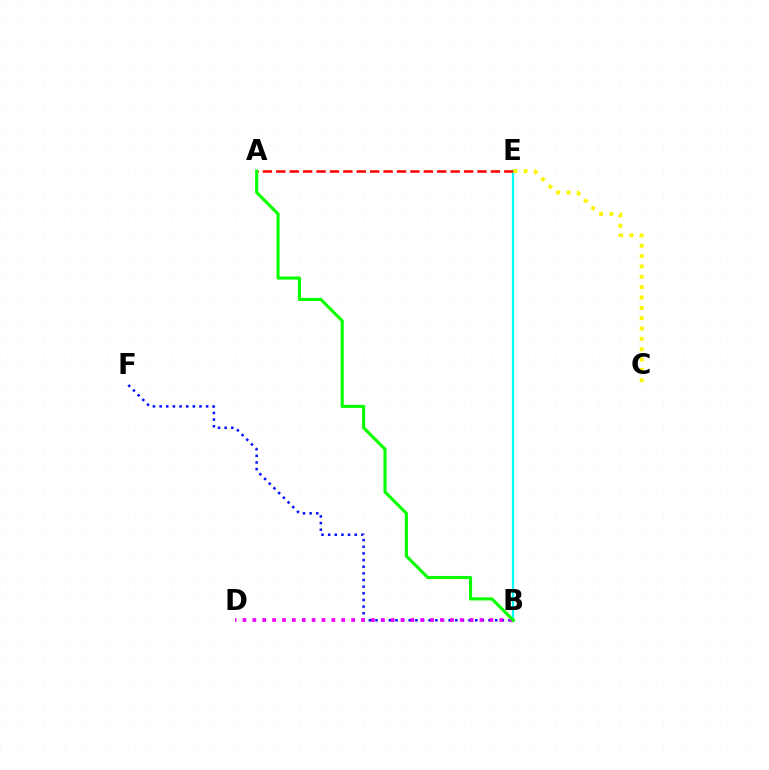{('B', 'E'): [{'color': '#00fff6', 'line_style': 'solid', 'thickness': 1.62}], ('B', 'F'): [{'color': '#0010ff', 'line_style': 'dotted', 'thickness': 1.81}], ('A', 'E'): [{'color': '#ff0000', 'line_style': 'dashed', 'thickness': 1.82}], ('B', 'D'): [{'color': '#ee00ff', 'line_style': 'dotted', 'thickness': 2.68}], ('A', 'B'): [{'color': '#08ff00', 'line_style': 'solid', 'thickness': 2.23}], ('C', 'E'): [{'color': '#fcf500', 'line_style': 'dotted', 'thickness': 2.81}]}